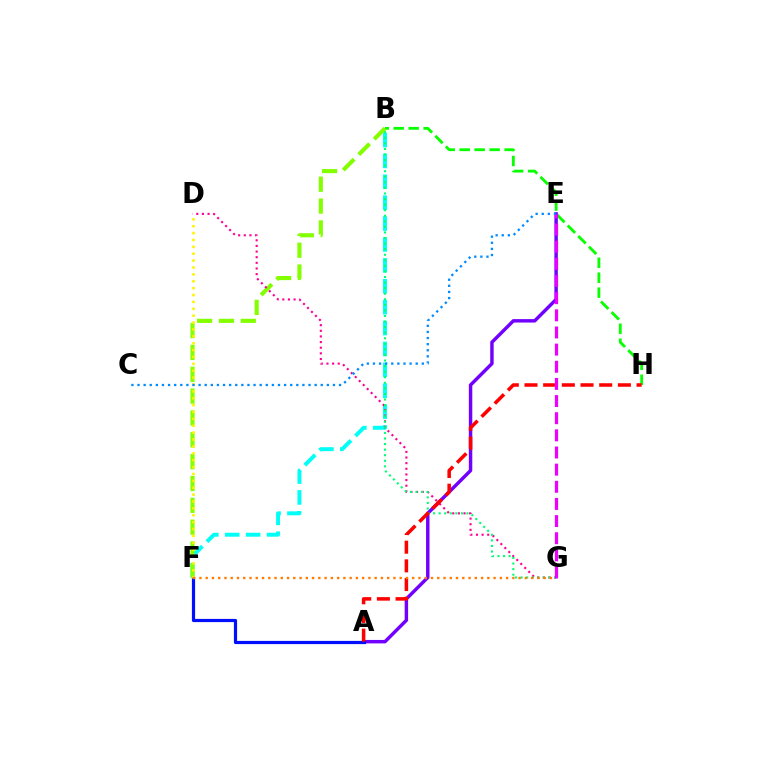{('B', 'F'): [{'color': '#00fff6', 'line_style': 'dashed', 'thickness': 2.84}, {'color': '#84ff00', 'line_style': 'dashed', 'thickness': 2.97}], ('B', 'H'): [{'color': '#08ff00', 'line_style': 'dashed', 'thickness': 2.03}], ('A', 'E'): [{'color': '#7200ff', 'line_style': 'solid', 'thickness': 2.48}], ('A', 'F'): [{'color': '#0010ff', 'line_style': 'solid', 'thickness': 2.3}], ('D', 'G'): [{'color': '#ff0094', 'line_style': 'dotted', 'thickness': 1.53}], ('B', 'G'): [{'color': '#00ff74', 'line_style': 'dotted', 'thickness': 1.51}], ('A', 'H'): [{'color': '#ff0000', 'line_style': 'dashed', 'thickness': 2.54}], ('D', 'F'): [{'color': '#fcf500', 'line_style': 'dotted', 'thickness': 1.87}], ('C', 'E'): [{'color': '#008cff', 'line_style': 'dotted', 'thickness': 1.66}], ('F', 'G'): [{'color': '#ff7c00', 'line_style': 'dotted', 'thickness': 1.7}], ('E', 'G'): [{'color': '#ee00ff', 'line_style': 'dashed', 'thickness': 2.33}]}